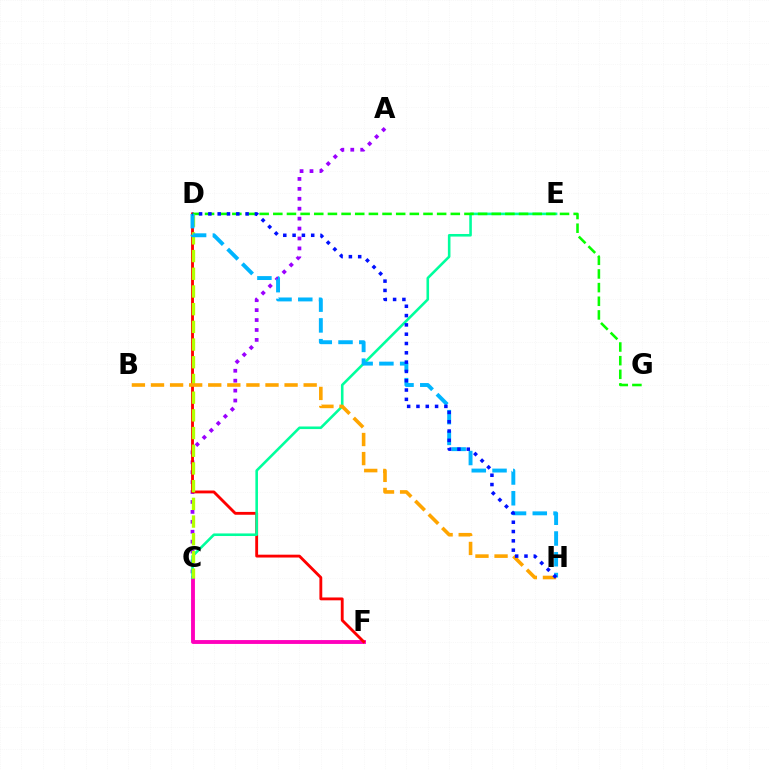{('A', 'C'): [{'color': '#9b00ff', 'line_style': 'dotted', 'thickness': 2.7}], ('C', 'F'): [{'color': '#ff00bd', 'line_style': 'solid', 'thickness': 2.79}], ('D', 'F'): [{'color': '#ff0000', 'line_style': 'solid', 'thickness': 2.05}], ('C', 'E'): [{'color': '#00ff9d', 'line_style': 'solid', 'thickness': 1.86}], ('D', 'G'): [{'color': '#08ff00', 'line_style': 'dashed', 'thickness': 1.85}], ('C', 'D'): [{'color': '#b3ff00', 'line_style': 'dashed', 'thickness': 2.4}], ('D', 'H'): [{'color': '#00b5ff', 'line_style': 'dashed', 'thickness': 2.82}, {'color': '#0010ff', 'line_style': 'dotted', 'thickness': 2.53}], ('B', 'H'): [{'color': '#ffa500', 'line_style': 'dashed', 'thickness': 2.59}]}